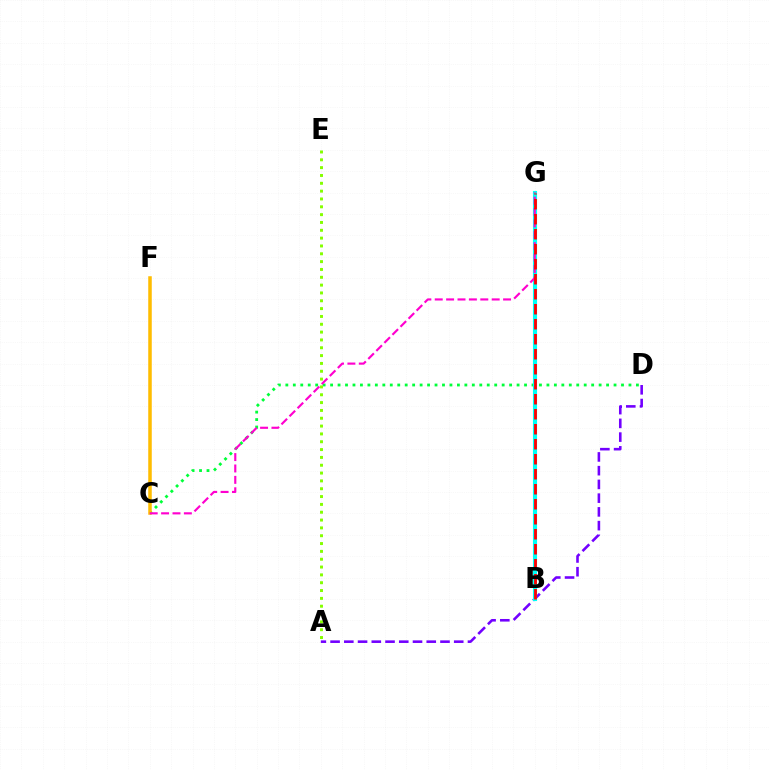{('C', 'D'): [{'color': '#00ff39', 'line_style': 'dotted', 'thickness': 2.03}], ('C', 'F'): [{'color': '#ffbd00', 'line_style': 'solid', 'thickness': 2.53}], ('A', 'D'): [{'color': '#7200ff', 'line_style': 'dashed', 'thickness': 1.87}], ('B', 'G'): [{'color': '#004bff', 'line_style': 'solid', 'thickness': 2.85}, {'color': '#00fff6', 'line_style': 'solid', 'thickness': 2.97}, {'color': '#ff0000', 'line_style': 'dashed', 'thickness': 2.04}], ('C', 'G'): [{'color': '#ff00cf', 'line_style': 'dashed', 'thickness': 1.55}], ('A', 'E'): [{'color': '#84ff00', 'line_style': 'dotted', 'thickness': 2.13}]}